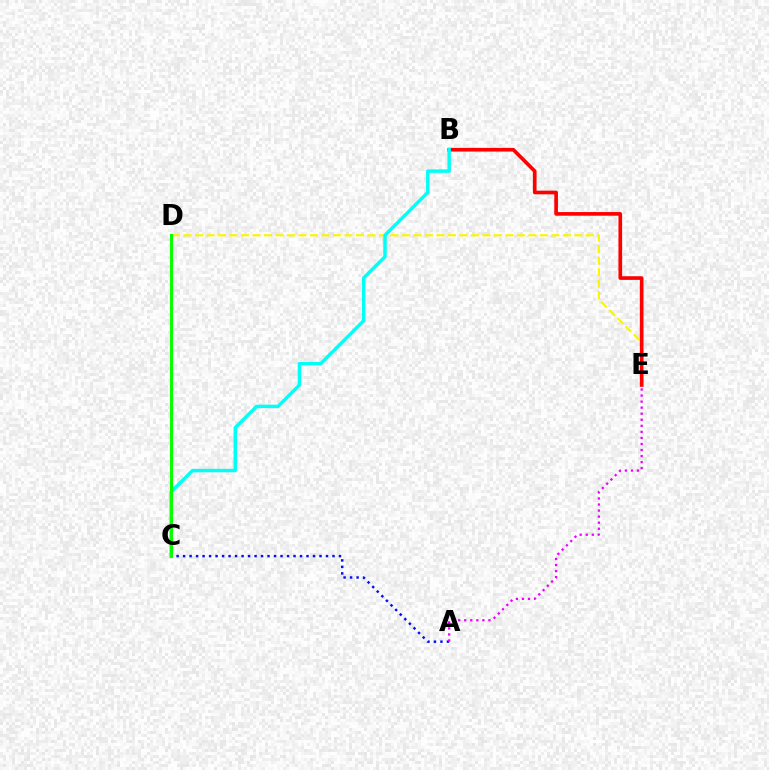{('A', 'C'): [{'color': '#0010ff', 'line_style': 'dotted', 'thickness': 1.76}], ('D', 'E'): [{'color': '#fcf500', 'line_style': 'dashed', 'thickness': 1.56}], ('B', 'E'): [{'color': '#ff0000', 'line_style': 'solid', 'thickness': 2.64}], ('B', 'C'): [{'color': '#00fff6', 'line_style': 'solid', 'thickness': 2.48}], ('A', 'E'): [{'color': '#ee00ff', 'line_style': 'dotted', 'thickness': 1.64}], ('C', 'D'): [{'color': '#08ff00', 'line_style': 'solid', 'thickness': 2.19}]}